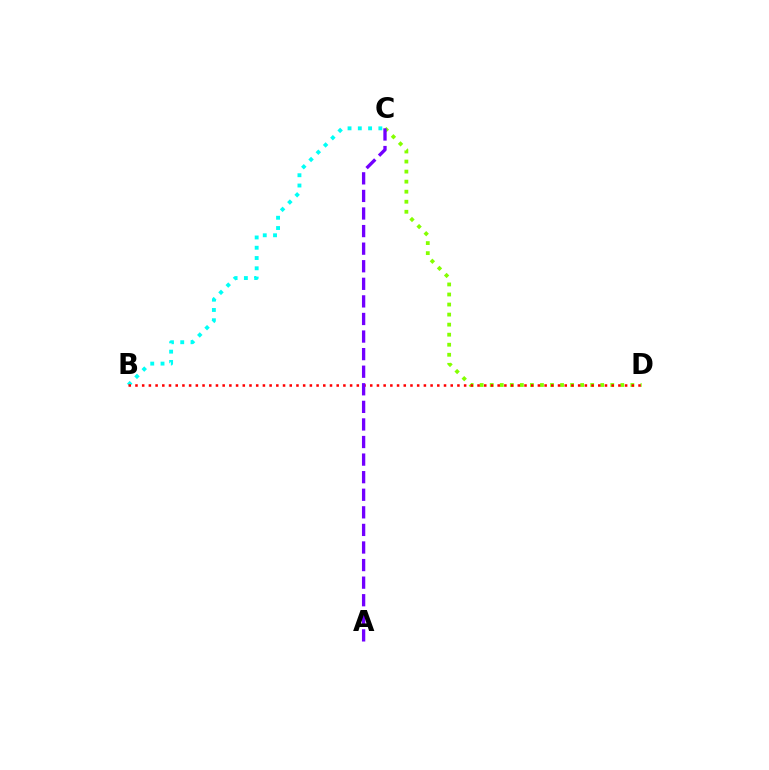{('C', 'D'): [{'color': '#84ff00', 'line_style': 'dotted', 'thickness': 2.73}], ('B', 'C'): [{'color': '#00fff6', 'line_style': 'dotted', 'thickness': 2.79}], ('B', 'D'): [{'color': '#ff0000', 'line_style': 'dotted', 'thickness': 1.82}], ('A', 'C'): [{'color': '#7200ff', 'line_style': 'dashed', 'thickness': 2.39}]}